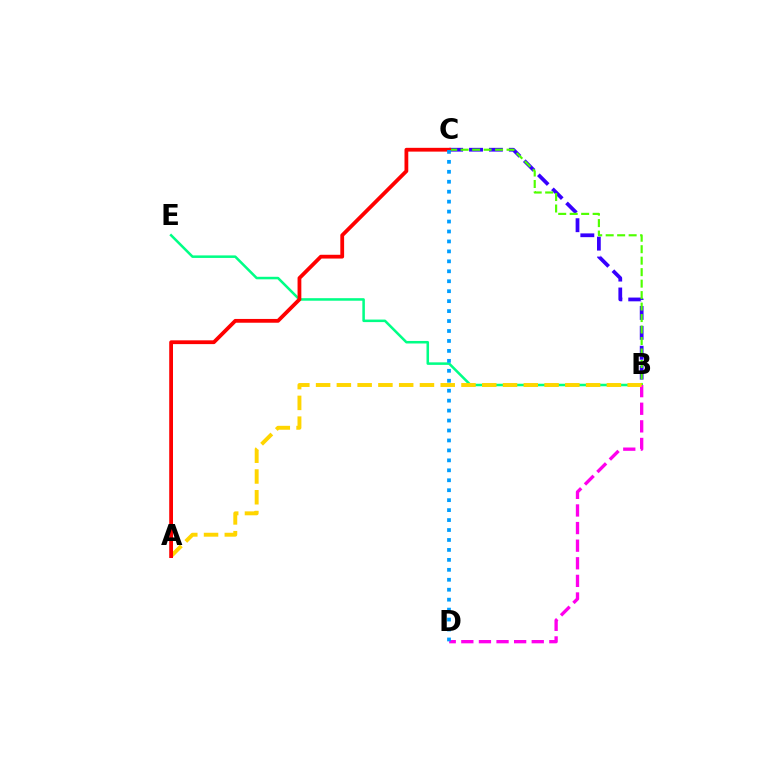{('B', 'C'): [{'color': '#3700ff', 'line_style': 'dashed', 'thickness': 2.7}, {'color': '#4fff00', 'line_style': 'dashed', 'thickness': 1.56}], ('B', 'E'): [{'color': '#00ff86', 'line_style': 'solid', 'thickness': 1.82}], ('B', 'D'): [{'color': '#ff00ed', 'line_style': 'dashed', 'thickness': 2.39}], ('A', 'B'): [{'color': '#ffd500', 'line_style': 'dashed', 'thickness': 2.82}], ('A', 'C'): [{'color': '#ff0000', 'line_style': 'solid', 'thickness': 2.73}], ('C', 'D'): [{'color': '#009eff', 'line_style': 'dotted', 'thickness': 2.7}]}